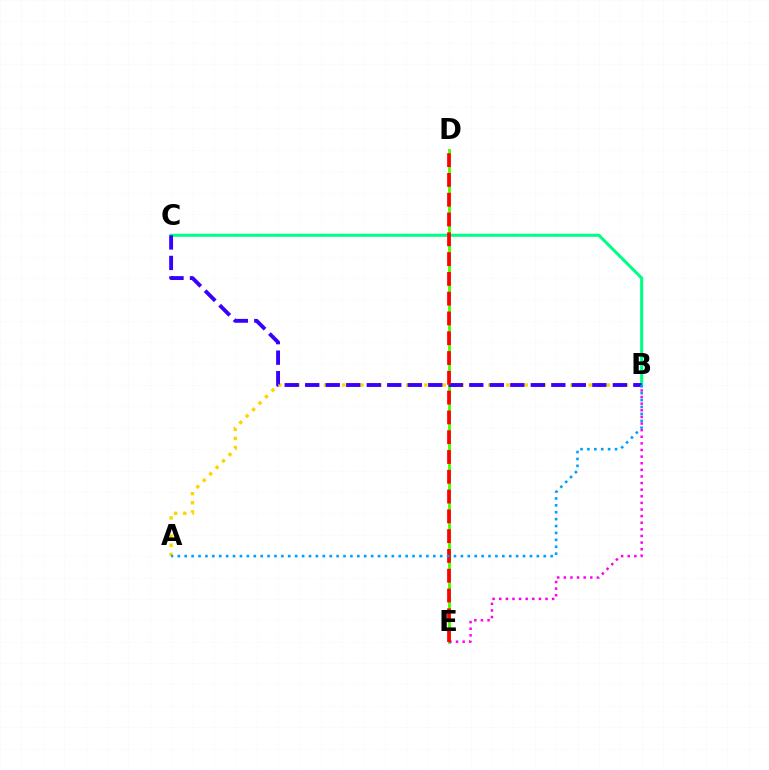{('B', 'C'): [{'color': '#00ff86', 'line_style': 'solid', 'thickness': 2.21}, {'color': '#3700ff', 'line_style': 'dashed', 'thickness': 2.79}], ('A', 'B'): [{'color': '#ffd500', 'line_style': 'dotted', 'thickness': 2.48}, {'color': '#009eff', 'line_style': 'dotted', 'thickness': 1.88}], ('D', 'E'): [{'color': '#4fff00', 'line_style': 'solid', 'thickness': 2.1}, {'color': '#ff0000', 'line_style': 'dashed', 'thickness': 2.69}], ('B', 'E'): [{'color': '#ff00ed', 'line_style': 'dotted', 'thickness': 1.8}]}